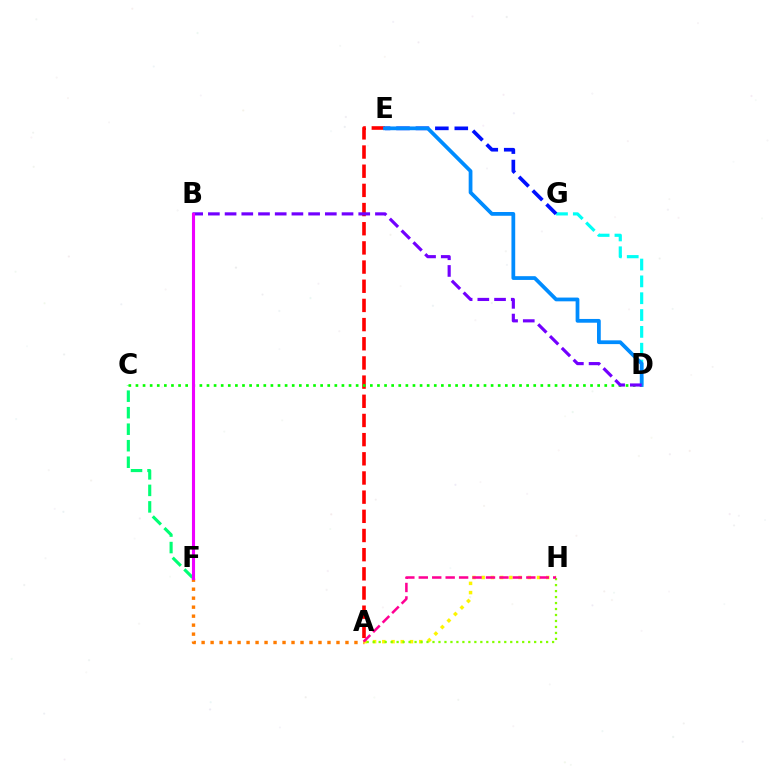{('A', 'E'): [{'color': '#ff0000', 'line_style': 'dashed', 'thickness': 2.6}], ('D', 'G'): [{'color': '#00fff6', 'line_style': 'dashed', 'thickness': 2.29}], ('A', 'F'): [{'color': '#ff7c00', 'line_style': 'dotted', 'thickness': 2.44}], ('E', 'G'): [{'color': '#0010ff', 'line_style': 'dashed', 'thickness': 2.64}], ('C', 'F'): [{'color': '#00ff74', 'line_style': 'dashed', 'thickness': 2.24}], ('C', 'D'): [{'color': '#08ff00', 'line_style': 'dotted', 'thickness': 1.93}], ('A', 'H'): [{'color': '#fcf500', 'line_style': 'dotted', 'thickness': 2.51}, {'color': '#84ff00', 'line_style': 'dotted', 'thickness': 1.62}, {'color': '#ff0094', 'line_style': 'dashed', 'thickness': 1.83}], ('D', 'E'): [{'color': '#008cff', 'line_style': 'solid', 'thickness': 2.71}], ('B', 'D'): [{'color': '#7200ff', 'line_style': 'dashed', 'thickness': 2.27}], ('B', 'F'): [{'color': '#ee00ff', 'line_style': 'solid', 'thickness': 2.23}]}